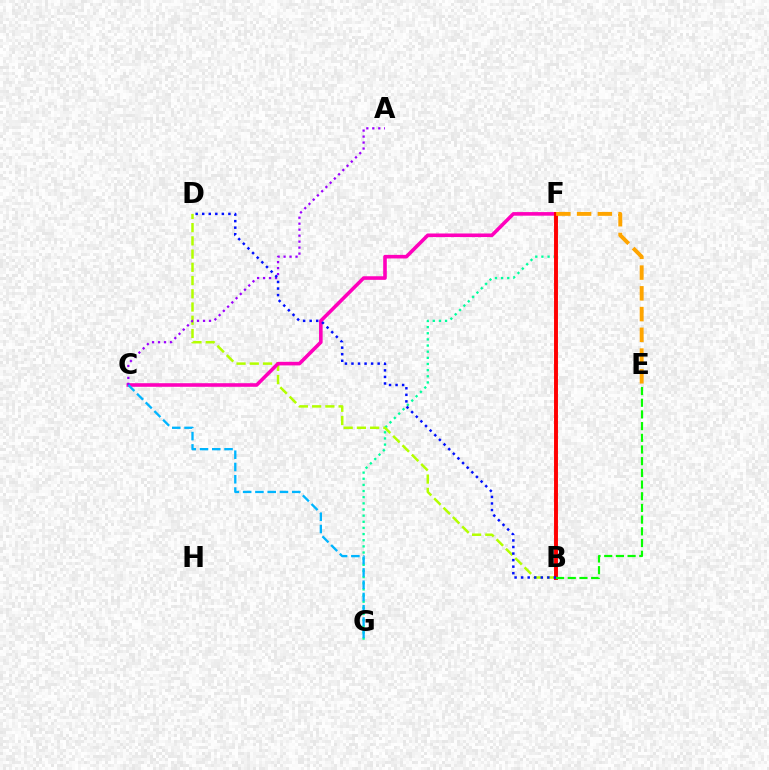{('F', 'G'): [{'color': '#00ff9d', 'line_style': 'dotted', 'thickness': 1.67}], ('B', 'D'): [{'color': '#b3ff00', 'line_style': 'dashed', 'thickness': 1.8}, {'color': '#0010ff', 'line_style': 'dotted', 'thickness': 1.78}], ('C', 'F'): [{'color': '#ff00bd', 'line_style': 'solid', 'thickness': 2.59}], ('A', 'C'): [{'color': '#9b00ff', 'line_style': 'dotted', 'thickness': 1.63}], ('C', 'G'): [{'color': '#00b5ff', 'line_style': 'dashed', 'thickness': 1.67}], ('B', 'F'): [{'color': '#ff0000', 'line_style': 'solid', 'thickness': 2.82}], ('E', 'F'): [{'color': '#ffa500', 'line_style': 'dashed', 'thickness': 2.82}], ('B', 'E'): [{'color': '#08ff00', 'line_style': 'dashed', 'thickness': 1.59}]}